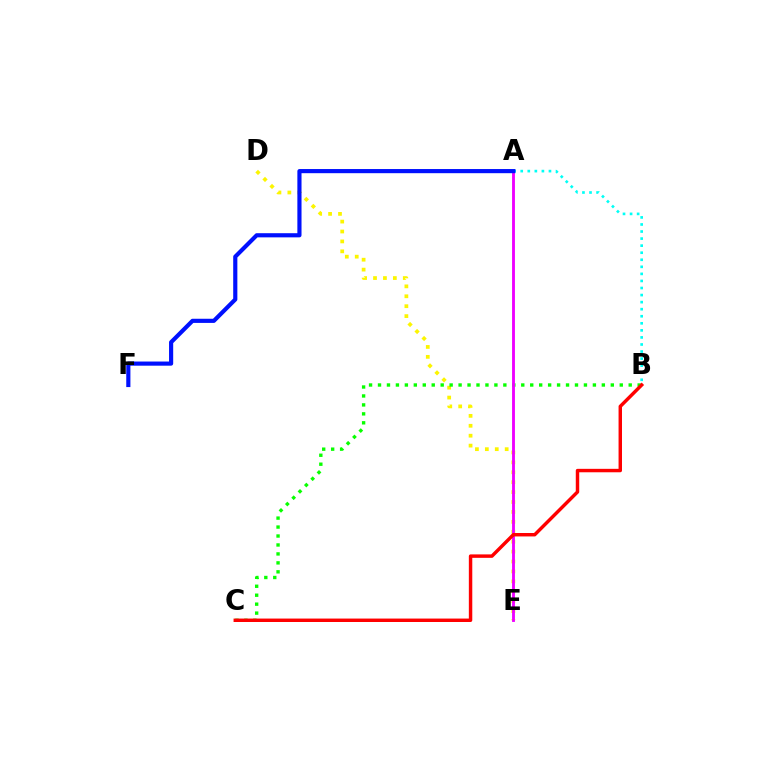{('A', 'B'): [{'color': '#00fff6', 'line_style': 'dotted', 'thickness': 1.92}], ('D', 'E'): [{'color': '#fcf500', 'line_style': 'dotted', 'thickness': 2.69}], ('B', 'C'): [{'color': '#08ff00', 'line_style': 'dotted', 'thickness': 2.43}, {'color': '#ff0000', 'line_style': 'solid', 'thickness': 2.48}], ('A', 'E'): [{'color': '#ee00ff', 'line_style': 'solid', 'thickness': 2.06}], ('A', 'F'): [{'color': '#0010ff', 'line_style': 'solid', 'thickness': 2.99}]}